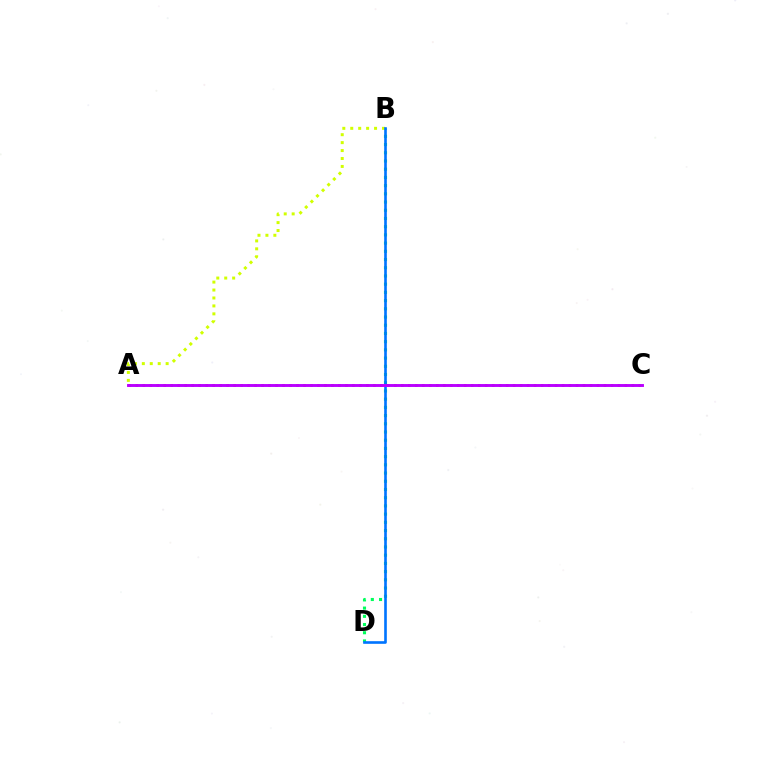{('B', 'D'): [{'color': '#00ff5c', 'line_style': 'dotted', 'thickness': 2.23}, {'color': '#0074ff', 'line_style': 'solid', 'thickness': 1.89}], ('A', 'B'): [{'color': '#d1ff00', 'line_style': 'dotted', 'thickness': 2.16}], ('A', 'C'): [{'color': '#ff0000', 'line_style': 'dotted', 'thickness': 1.9}, {'color': '#b900ff', 'line_style': 'solid', 'thickness': 2.09}]}